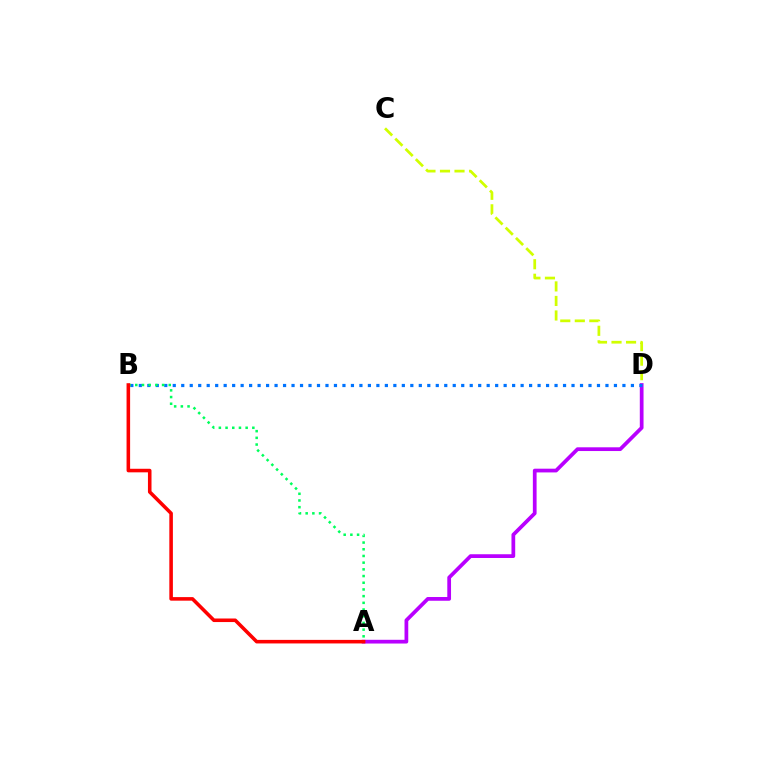{('C', 'D'): [{'color': '#d1ff00', 'line_style': 'dashed', 'thickness': 1.97}], ('A', 'D'): [{'color': '#b900ff', 'line_style': 'solid', 'thickness': 2.69}], ('B', 'D'): [{'color': '#0074ff', 'line_style': 'dotted', 'thickness': 2.31}], ('A', 'B'): [{'color': '#00ff5c', 'line_style': 'dotted', 'thickness': 1.82}, {'color': '#ff0000', 'line_style': 'solid', 'thickness': 2.56}]}